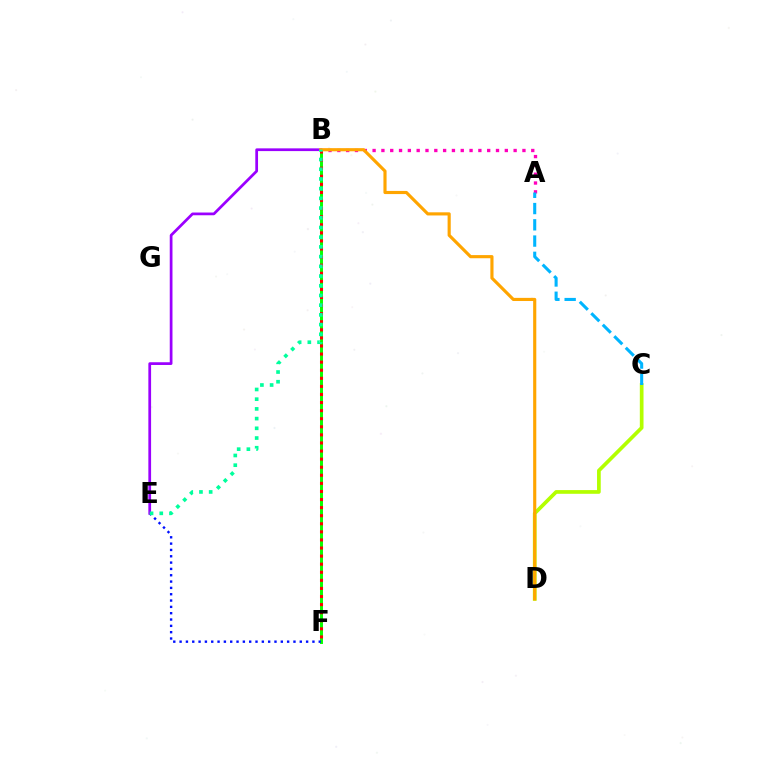{('A', 'B'): [{'color': '#ff00bd', 'line_style': 'dotted', 'thickness': 2.39}], ('B', 'F'): [{'color': '#08ff00', 'line_style': 'solid', 'thickness': 2.13}, {'color': '#ff0000', 'line_style': 'dotted', 'thickness': 2.2}], ('E', 'F'): [{'color': '#0010ff', 'line_style': 'dotted', 'thickness': 1.72}], ('C', 'D'): [{'color': '#b3ff00', 'line_style': 'solid', 'thickness': 2.67}], ('B', 'E'): [{'color': '#9b00ff', 'line_style': 'solid', 'thickness': 1.97}, {'color': '#00ff9d', 'line_style': 'dotted', 'thickness': 2.64}], ('A', 'C'): [{'color': '#00b5ff', 'line_style': 'dashed', 'thickness': 2.21}], ('B', 'D'): [{'color': '#ffa500', 'line_style': 'solid', 'thickness': 2.26}]}